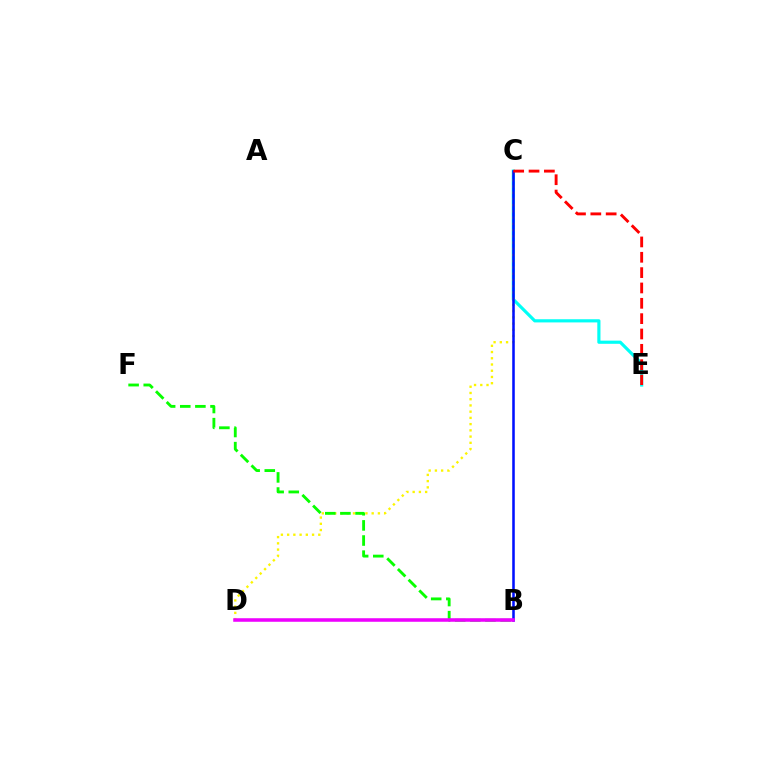{('C', 'E'): [{'color': '#00fff6', 'line_style': 'solid', 'thickness': 2.28}, {'color': '#ff0000', 'line_style': 'dashed', 'thickness': 2.08}], ('C', 'D'): [{'color': '#fcf500', 'line_style': 'dotted', 'thickness': 1.69}], ('B', 'C'): [{'color': '#0010ff', 'line_style': 'solid', 'thickness': 1.83}], ('B', 'F'): [{'color': '#08ff00', 'line_style': 'dashed', 'thickness': 2.06}], ('B', 'D'): [{'color': '#ee00ff', 'line_style': 'solid', 'thickness': 2.55}]}